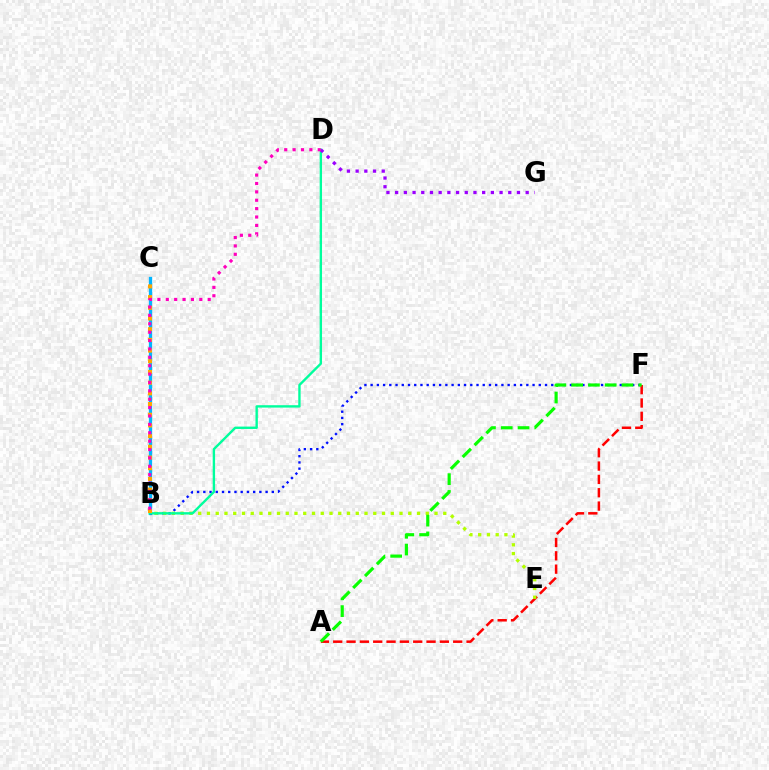{('B', 'C'): [{'color': '#00b5ff', 'line_style': 'solid', 'thickness': 2.37}, {'color': '#ffa500', 'line_style': 'dotted', 'thickness': 2.91}], ('A', 'F'): [{'color': '#ff0000', 'line_style': 'dashed', 'thickness': 1.81}, {'color': '#08ff00', 'line_style': 'dashed', 'thickness': 2.28}], ('B', 'F'): [{'color': '#0010ff', 'line_style': 'dotted', 'thickness': 1.69}], ('B', 'E'): [{'color': '#b3ff00', 'line_style': 'dotted', 'thickness': 2.38}], ('B', 'D'): [{'color': '#00ff9d', 'line_style': 'solid', 'thickness': 1.71}, {'color': '#ff00bd', 'line_style': 'dotted', 'thickness': 2.28}], ('D', 'G'): [{'color': '#9b00ff', 'line_style': 'dotted', 'thickness': 2.36}]}